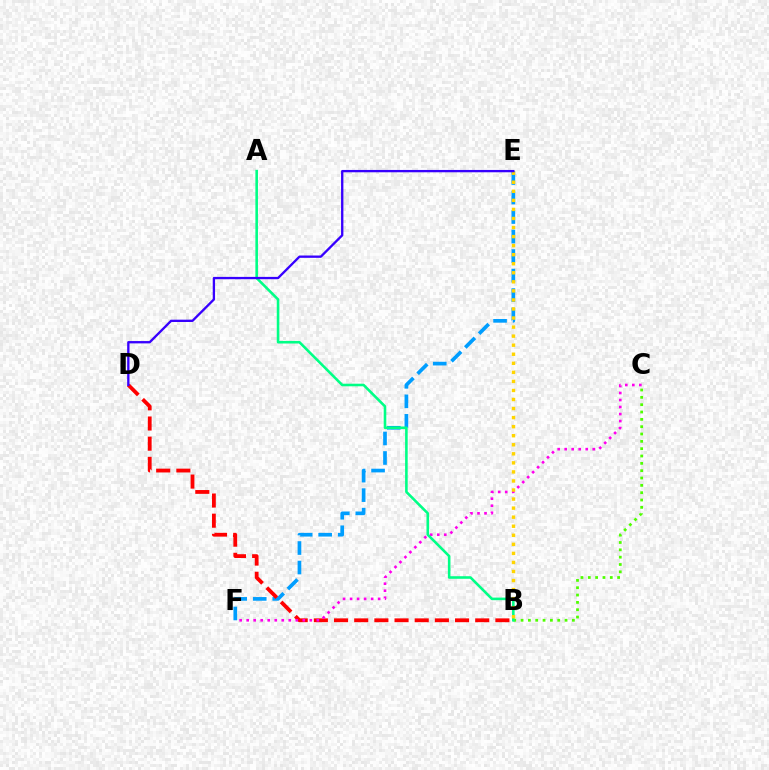{('E', 'F'): [{'color': '#009eff', 'line_style': 'dashed', 'thickness': 2.65}], ('B', 'D'): [{'color': '#ff0000', 'line_style': 'dashed', 'thickness': 2.74}], ('B', 'C'): [{'color': '#4fff00', 'line_style': 'dotted', 'thickness': 1.99}], ('C', 'F'): [{'color': '#ff00ed', 'line_style': 'dotted', 'thickness': 1.91}], ('A', 'B'): [{'color': '#00ff86', 'line_style': 'solid', 'thickness': 1.86}], ('B', 'E'): [{'color': '#ffd500', 'line_style': 'dotted', 'thickness': 2.46}], ('D', 'E'): [{'color': '#3700ff', 'line_style': 'solid', 'thickness': 1.68}]}